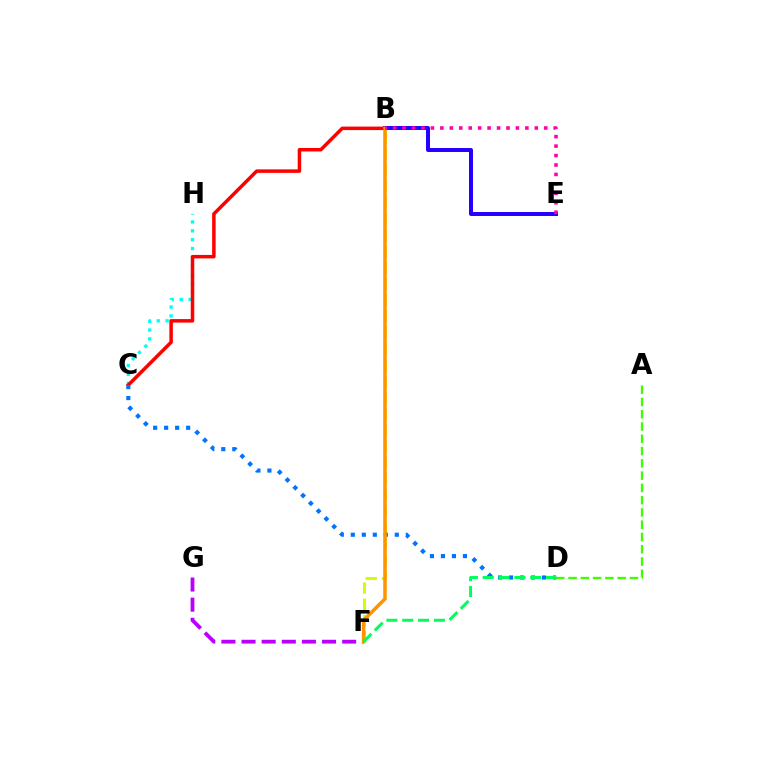{('F', 'G'): [{'color': '#b900ff', 'line_style': 'dashed', 'thickness': 2.73}], ('B', 'F'): [{'color': '#d1ff00', 'line_style': 'dashed', 'thickness': 2.21}, {'color': '#ff9400', 'line_style': 'solid', 'thickness': 2.55}], ('C', 'H'): [{'color': '#00fff6', 'line_style': 'dotted', 'thickness': 2.41}], ('A', 'D'): [{'color': '#3dff00', 'line_style': 'dashed', 'thickness': 1.67}], ('B', 'C'): [{'color': '#ff0000', 'line_style': 'solid', 'thickness': 2.52}], ('C', 'D'): [{'color': '#0074ff', 'line_style': 'dotted', 'thickness': 2.99}], ('B', 'E'): [{'color': '#2500ff', 'line_style': 'solid', 'thickness': 2.86}, {'color': '#ff00ac', 'line_style': 'dotted', 'thickness': 2.57}], ('D', 'F'): [{'color': '#00ff5c', 'line_style': 'dashed', 'thickness': 2.15}]}